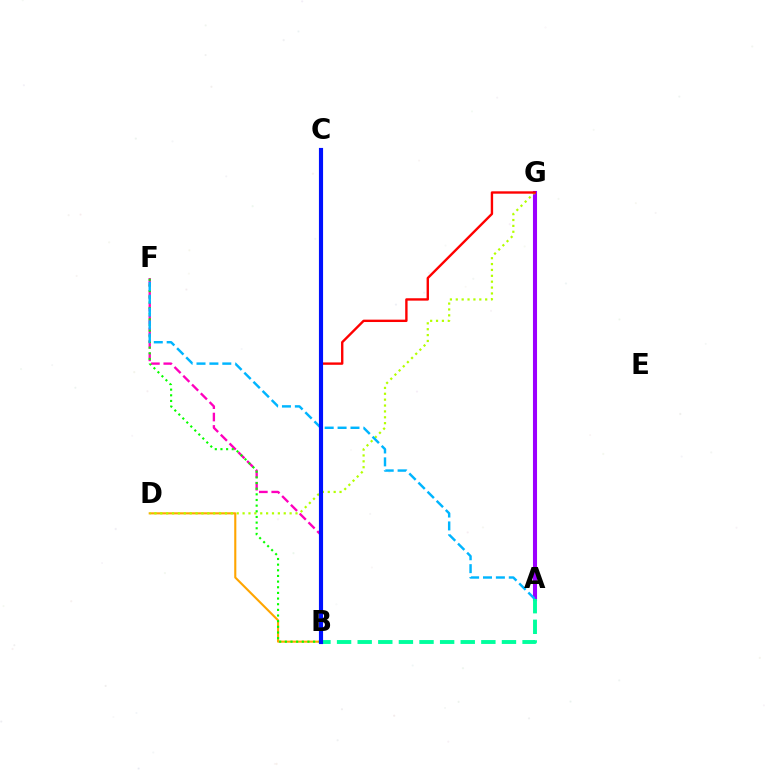{('B', 'D'): [{'color': '#ffa500', 'line_style': 'solid', 'thickness': 1.52}], ('A', 'G'): [{'color': '#9b00ff', 'line_style': 'solid', 'thickness': 2.93}], ('D', 'G'): [{'color': '#b3ff00', 'line_style': 'dotted', 'thickness': 1.6}], ('B', 'F'): [{'color': '#ff00bd', 'line_style': 'dashed', 'thickness': 1.69}, {'color': '#08ff00', 'line_style': 'dotted', 'thickness': 1.54}], ('A', 'F'): [{'color': '#00b5ff', 'line_style': 'dashed', 'thickness': 1.75}], ('B', 'G'): [{'color': '#ff0000', 'line_style': 'solid', 'thickness': 1.71}], ('A', 'B'): [{'color': '#00ff9d', 'line_style': 'dashed', 'thickness': 2.8}], ('B', 'C'): [{'color': '#0010ff', 'line_style': 'solid', 'thickness': 2.98}]}